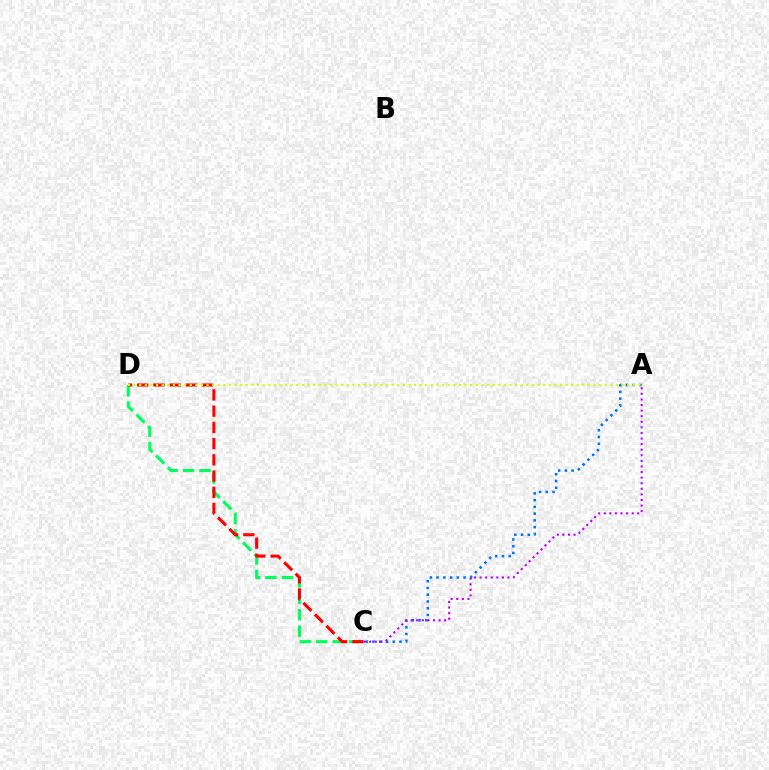{('C', 'D'): [{'color': '#00ff5c', 'line_style': 'dashed', 'thickness': 2.23}, {'color': '#ff0000', 'line_style': 'dashed', 'thickness': 2.2}], ('A', 'C'): [{'color': '#0074ff', 'line_style': 'dotted', 'thickness': 1.83}, {'color': '#b900ff', 'line_style': 'dotted', 'thickness': 1.52}], ('A', 'D'): [{'color': '#d1ff00', 'line_style': 'dotted', 'thickness': 1.52}]}